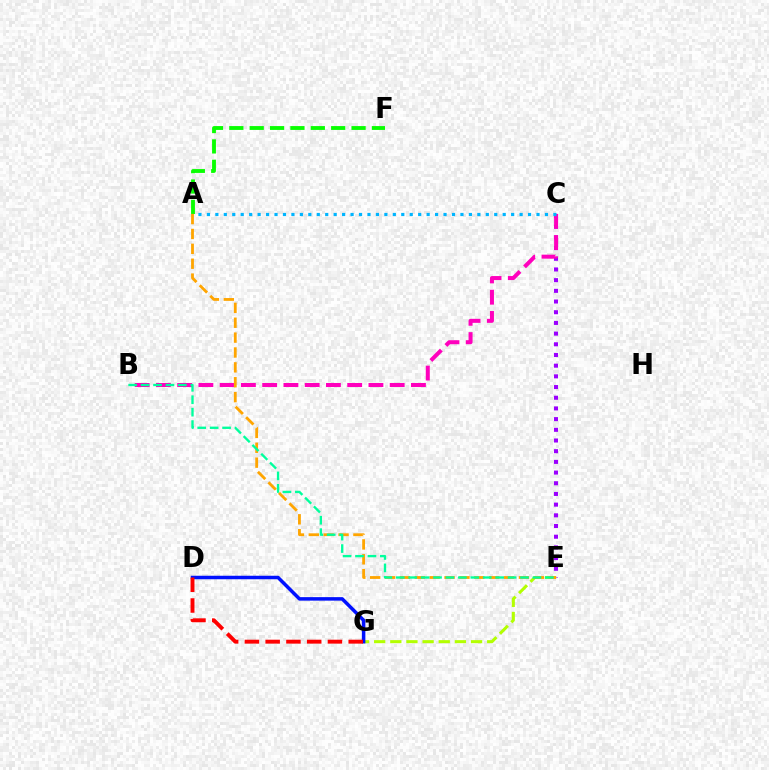{('A', 'F'): [{'color': '#08ff00', 'line_style': 'dashed', 'thickness': 2.77}], ('C', 'E'): [{'color': '#9b00ff', 'line_style': 'dotted', 'thickness': 2.9}], ('E', 'G'): [{'color': '#b3ff00', 'line_style': 'dashed', 'thickness': 2.19}], ('B', 'C'): [{'color': '#ff00bd', 'line_style': 'dashed', 'thickness': 2.89}], ('A', 'E'): [{'color': '#ffa500', 'line_style': 'dashed', 'thickness': 2.02}], ('B', 'E'): [{'color': '#00ff9d', 'line_style': 'dashed', 'thickness': 1.69}], ('A', 'C'): [{'color': '#00b5ff', 'line_style': 'dotted', 'thickness': 2.3}], ('D', 'G'): [{'color': '#0010ff', 'line_style': 'solid', 'thickness': 2.52}, {'color': '#ff0000', 'line_style': 'dashed', 'thickness': 2.82}]}